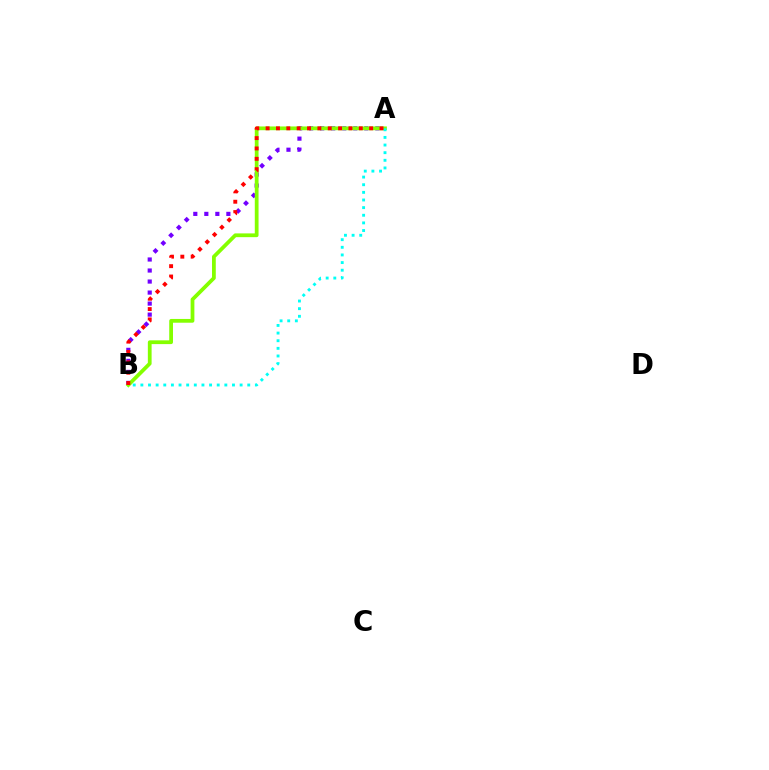{('A', 'B'): [{'color': '#7200ff', 'line_style': 'dotted', 'thickness': 2.99}, {'color': '#84ff00', 'line_style': 'solid', 'thickness': 2.71}, {'color': '#00fff6', 'line_style': 'dotted', 'thickness': 2.07}, {'color': '#ff0000', 'line_style': 'dotted', 'thickness': 2.81}]}